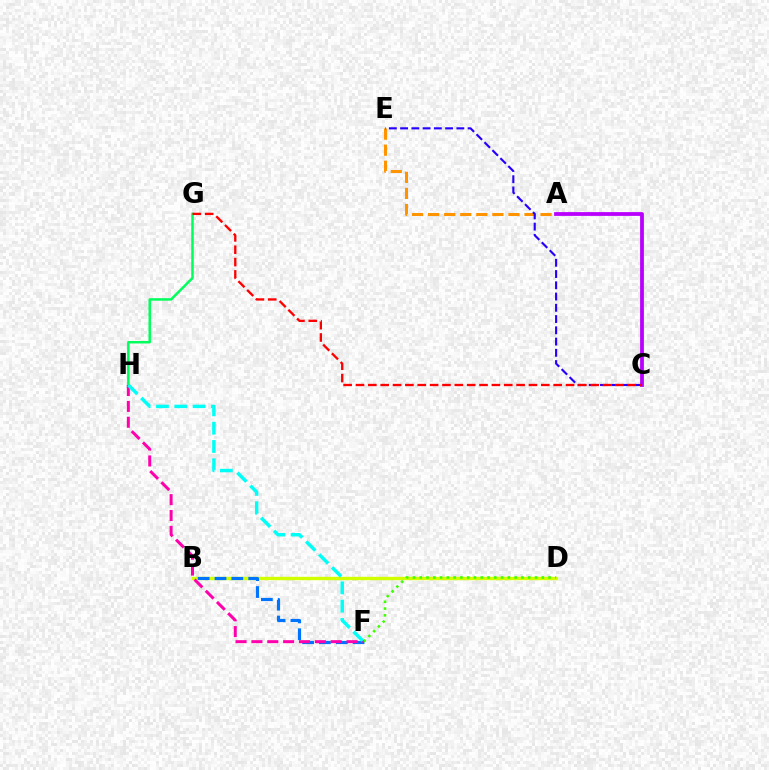{('A', 'E'): [{'color': '#ff9400', 'line_style': 'dashed', 'thickness': 2.18}], ('B', 'D'): [{'color': '#d1ff00', 'line_style': 'solid', 'thickness': 2.44}], ('A', 'C'): [{'color': '#b900ff', 'line_style': 'solid', 'thickness': 2.72}], ('B', 'F'): [{'color': '#0074ff', 'line_style': 'dashed', 'thickness': 2.29}], ('G', 'H'): [{'color': '#00ff5c', 'line_style': 'solid', 'thickness': 1.79}], ('C', 'E'): [{'color': '#2500ff', 'line_style': 'dashed', 'thickness': 1.53}], ('D', 'F'): [{'color': '#3dff00', 'line_style': 'dotted', 'thickness': 1.84}], ('C', 'G'): [{'color': '#ff0000', 'line_style': 'dashed', 'thickness': 1.68}], ('F', 'H'): [{'color': '#ff00ac', 'line_style': 'dashed', 'thickness': 2.15}, {'color': '#00fff6', 'line_style': 'dashed', 'thickness': 2.49}]}